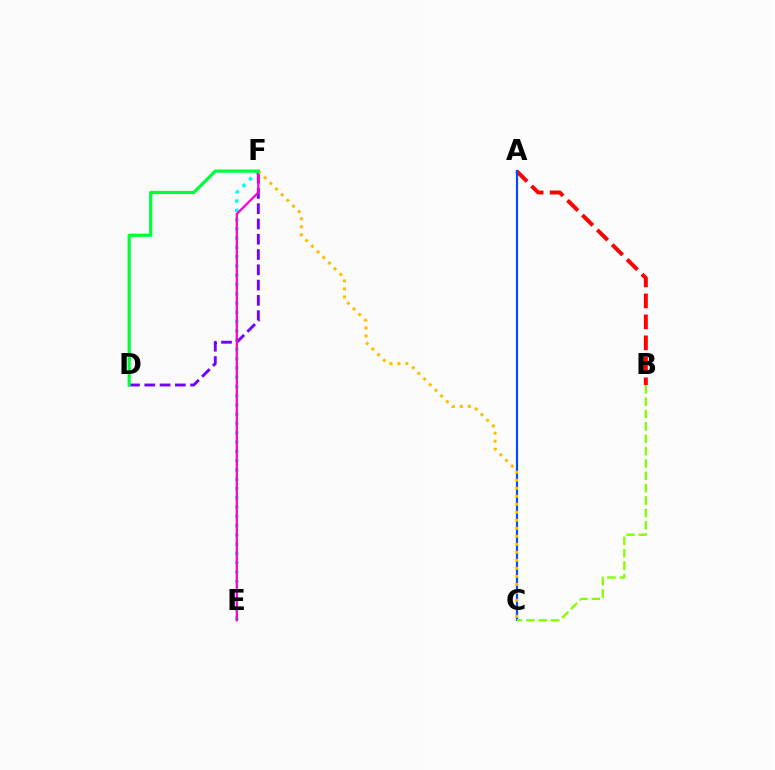{('E', 'F'): [{'color': '#00fff6', 'line_style': 'dotted', 'thickness': 2.52}, {'color': '#ff00cf', 'line_style': 'solid', 'thickness': 1.62}], ('A', 'B'): [{'color': '#ff0000', 'line_style': 'dashed', 'thickness': 2.85}], ('D', 'F'): [{'color': '#7200ff', 'line_style': 'dashed', 'thickness': 2.08}, {'color': '#00ff39', 'line_style': 'solid', 'thickness': 2.32}], ('A', 'C'): [{'color': '#004bff', 'line_style': 'solid', 'thickness': 1.58}], ('B', 'C'): [{'color': '#84ff00', 'line_style': 'dashed', 'thickness': 1.68}], ('C', 'F'): [{'color': '#ffbd00', 'line_style': 'dotted', 'thickness': 2.17}]}